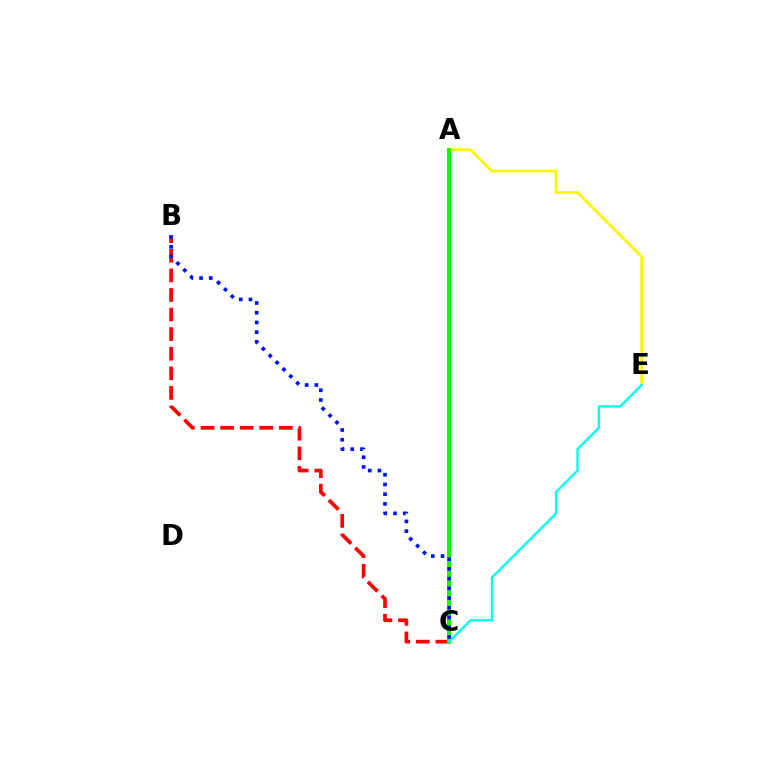{('B', 'C'): [{'color': '#ff0000', 'line_style': 'dashed', 'thickness': 2.66}, {'color': '#0010ff', 'line_style': 'dotted', 'thickness': 2.64}], ('A', 'E'): [{'color': '#fcf500', 'line_style': 'solid', 'thickness': 1.99}], ('A', 'C'): [{'color': '#ee00ff', 'line_style': 'solid', 'thickness': 2.11}, {'color': '#08ff00', 'line_style': 'solid', 'thickness': 2.86}], ('C', 'E'): [{'color': '#00fff6', 'line_style': 'solid', 'thickness': 1.69}]}